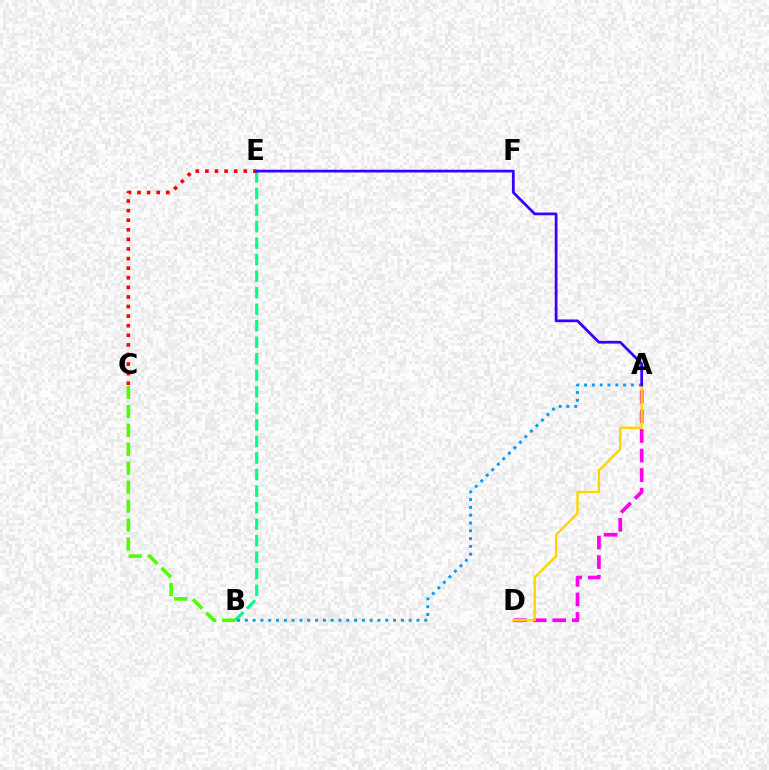{('B', 'E'): [{'color': '#00ff86', 'line_style': 'dashed', 'thickness': 2.25}], ('A', 'D'): [{'color': '#ff00ed', 'line_style': 'dashed', 'thickness': 2.66}, {'color': '#ffd500', 'line_style': 'solid', 'thickness': 1.71}], ('C', 'E'): [{'color': '#ff0000', 'line_style': 'dotted', 'thickness': 2.61}], ('B', 'C'): [{'color': '#4fff00', 'line_style': 'dashed', 'thickness': 2.57}], ('A', 'B'): [{'color': '#009eff', 'line_style': 'dotted', 'thickness': 2.12}], ('A', 'E'): [{'color': '#3700ff', 'line_style': 'solid', 'thickness': 1.98}]}